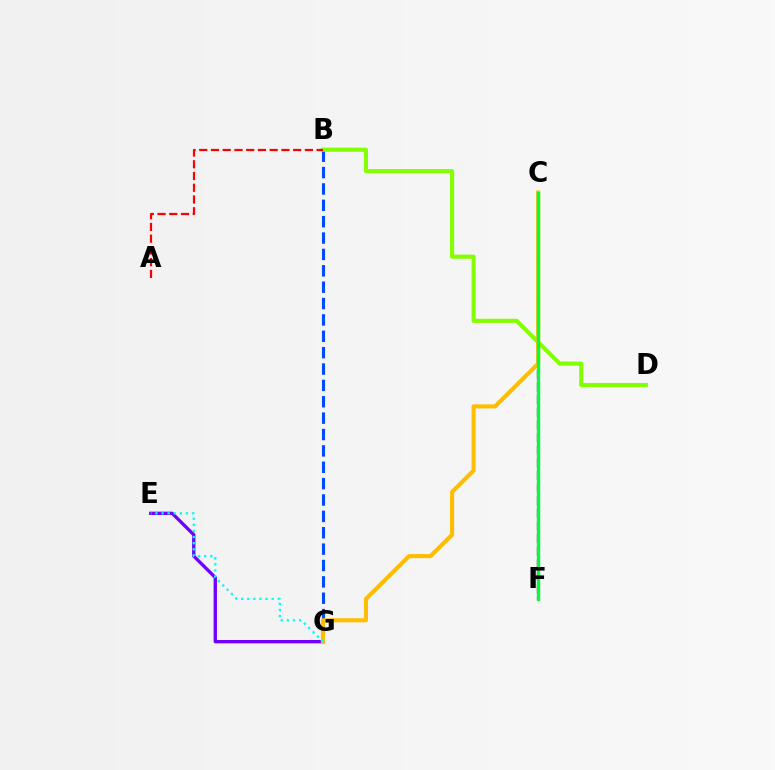{('C', 'F'): [{'color': '#ff00cf', 'line_style': 'dashed', 'thickness': 1.72}, {'color': '#00ff39', 'line_style': 'solid', 'thickness': 2.43}], ('E', 'G'): [{'color': '#7200ff', 'line_style': 'solid', 'thickness': 2.4}, {'color': '#00fff6', 'line_style': 'dotted', 'thickness': 1.66}], ('B', 'G'): [{'color': '#004bff', 'line_style': 'dashed', 'thickness': 2.22}], ('B', 'D'): [{'color': '#84ff00', 'line_style': 'solid', 'thickness': 2.95}], ('C', 'G'): [{'color': '#ffbd00', 'line_style': 'solid', 'thickness': 2.94}], ('A', 'B'): [{'color': '#ff0000', 'line_style': 'dashed', 'thickness': 1.6}]}